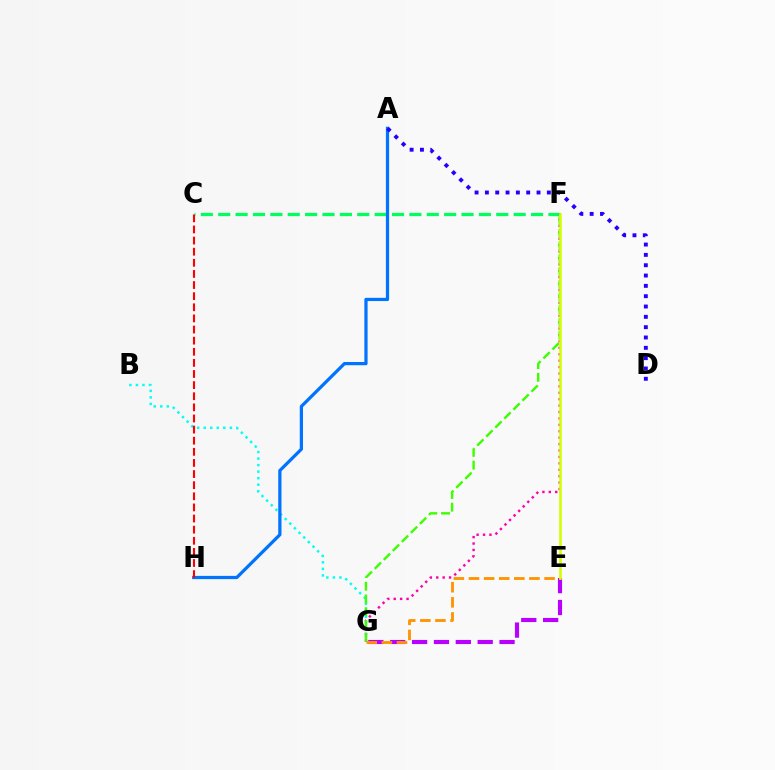{('C', 'F'): [{'color': '#00ff5c', 'line_style': 'dashed', 'thickness': 2.36}], ('E', 'G'): [{'color': '#b900ff', 'line_style': 'dashed', 'thickness': 2.97}, {'color': '#ff9400', 'line_style': 'dashed', 'thickness': 2.05}], ('F', 'G'): [{'color': '#ff00ac', 'line_style': 'dotted', 'thickness': 1.74}, {'color': '#3dff00', 'line_style': 'dashed', 'thickness': 1.73}], ('B', 'G'): [{'color': '#00fff6', 'line_style': 'dotted', 'thickness': 1.77}], ('A', 'H'): [{'color': '#0074ff', 'line_style': 'solid', 'thickness': 2.33}], ('E', 'F'): [{'color': '#d1ff00', 'line_style': 'solid', 'thickness': 1.88}], ('A', 'D'): [{'color': '#2500ff', 'line_style': 'dotted', 'thickness': 2.81}], ('C', 'H'): [{'color': '#ff0000', 'line_style': 'dashed', 'thickness': 1.51}]}